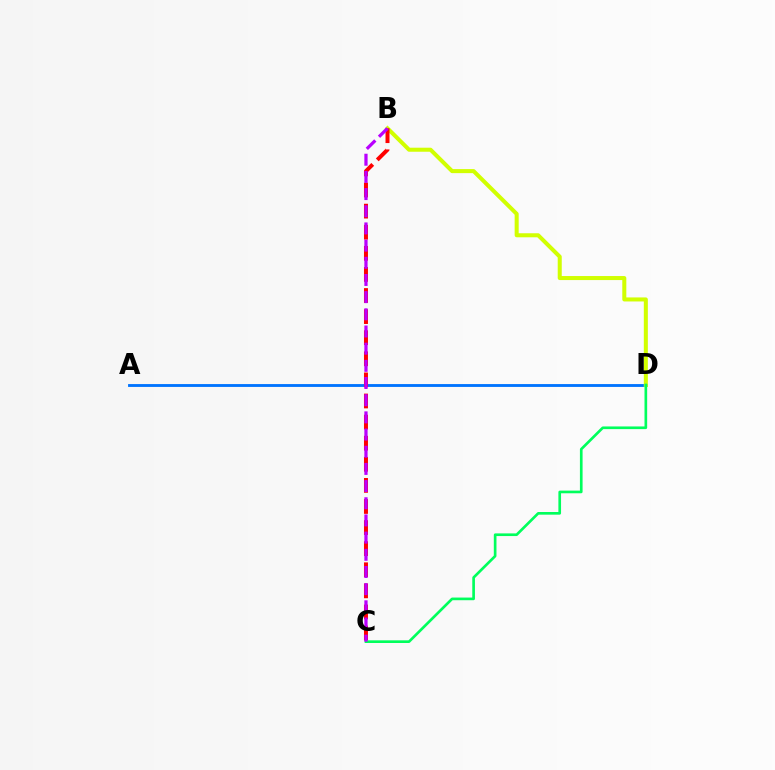{('A', 'D'): [{'color': '#0074ff', 'line_style': 'solid', 'thickness': 2.05}], ('B', 'D'): [{'color': '#d1ff00', 'line_style': 'solid', 'thickness': 2.9}], ('B', 'C'): [{'color': '#ff0000', 'line_style': 'dashed', 'thickness': 2.87}, {'color': '#b900ff', 'line_style': 'dashed', 'thickness': 2.33}], ('C', 'D'): [{'color': '#00ff5c', 'line_style': 'solid', 'thickness': 1.92}]}